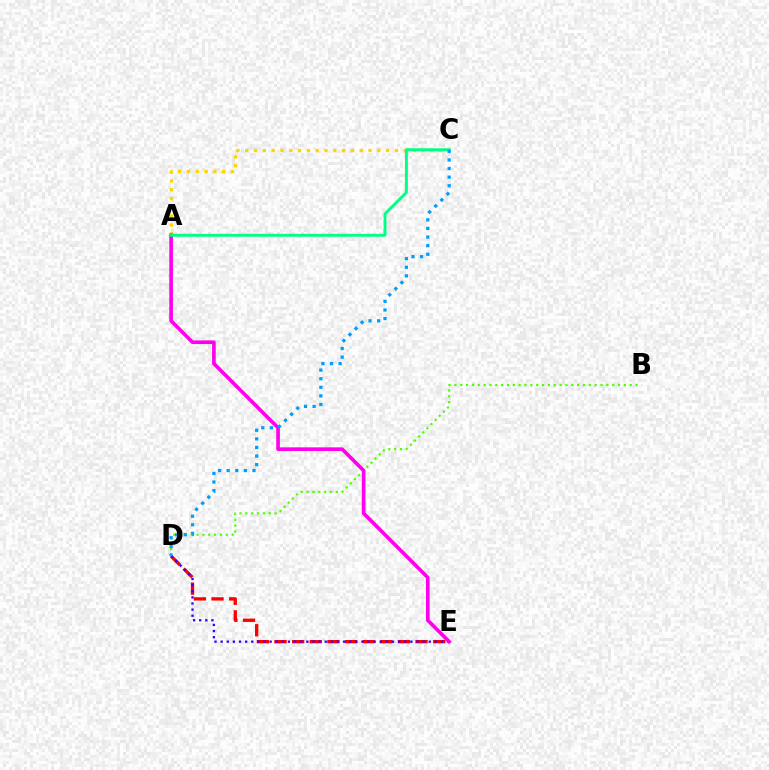{('B', 'D'): [{'color': '#4fff00', 'line_style': 'dotted', 'thickness': 1.59}], ('D', 'E'): [{'color': '#ff0000', 'line_style': 'dashed', 'thickness': 2.39}, {'color': '#3700ff', 'line_style': 'dotted', 'thickness': 1.66}], ('A', 'C'): [{'color': '#ffd500', 'line_style': 'dotted', 'thickness': 2.39}, {'color': '#00ff86', 'line_style': 'solid', 'thickness': 2.09}], ('A', 'E'): [{'color': '#ff00ed', 'line_style': 'solid', 'thickness': 2.63}], ('C', 'D'): [{'color': '#009eff', 'line_style': 'dotted', 'thickness': 2.34}]}